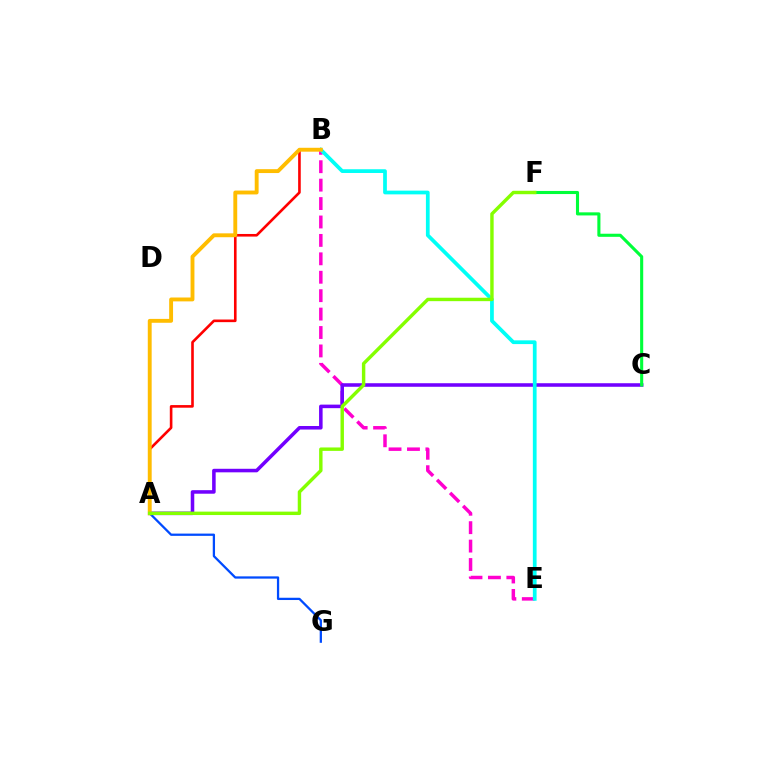{('A', 'B'): [{'color': '#ff0000', 'line_style': 'solid', 'thickness': 1.89}, {'color': '#ffbd00', 'line_style': 'solid', 'thickness': 2.79}], ('B', 'E'): [{'color': '#ff00cf', 'line_style': 'dashed', 'thickness': 2.5}, {'color': '#00fff6', 'line_style': 'solid', 'thickness': 2.69}], ('A', 'C'): [{'color': '#7200ff', 'line_style': 'solid', 'thickness': 2.55}], ('A', 'G'): [{'color': '#004bff', 'line_style': 'solid', 'thickness': 1.63}], ('C', 'F'): [{'color': '#00ff39', 'line_style': 'solid', 'thickness': 2.23}], ('A', 'F'): [{'color': '#84ff00', 'line_style': 'solid', 'thickness': 2.46}]}